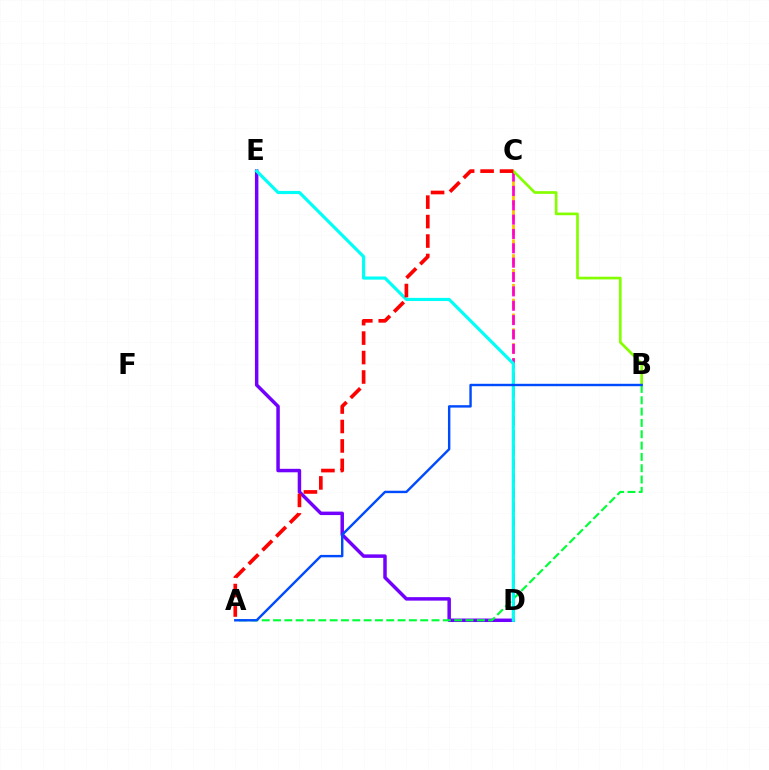{('C', 'D'): [{'color': '#ffbd00', 'line_style': 'dashed', 'thickness': 2.01}, {'color': '#ff00cf', 'line_style': 'dashed', 'thickness': 1.95}], ('D', 'E'): [{'color': '#7200ff', 'line_style': 'solid', 'thickness': 2.51}, {'color': '#00fff6', 'line_style': 'solid', 'thickness': 2.27}], ('A', 'B'): [{'color': '#00ff39', 'line_style': 'dashed', 'thickness': 1.54}, {'color': '#004bff', 'line_style': 'solid', 'thickness': 1.74}], ('B', 'C'): [{'color': '#84ff00', 'line_style': 'solid', 'thickness': 1.93}], ('A', 'C'): [{'color': '#ff0000', 'line_style': 'dashed', 'thickness': 2.64}]}